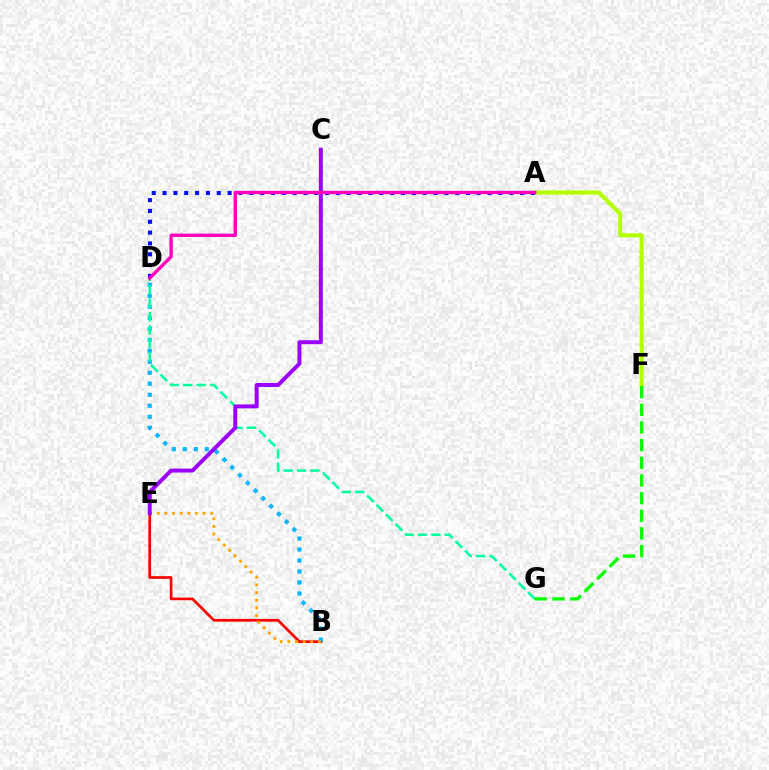{('B', 'E'): [{'color': '#ff0000', 'line_style': 'solid', 'thickness': 1.93}, {'color': '#ffa500', 'line_style': 'dotted', 'thickness': 2.07}], ('B', 'D'): [{'color': '#00b5ff', 'line_style': 'dotted', 'thickness': 2.99}], ('A', 'F'): [{'color': '#b3ff00', 'line_style': 'solid', 'thickness': 2.92}], ('D', 'G'): [{'color': '#00ff9d', 'line_style': 'dashed', 'thickness': 1.82}], ('F', 'G'): [{'color': '#08ff00', 'line_style': 'dashed', 'thickness': 2.4}], ('A', 'D'): [{'color': '#0010ff', 'line_style': 'dotted', 'thickness': 2.94}, {'color': '#ff00bd', 'line_style': 'solid', 'thickness': 2.42}], ('C', 'E'): [{'color': '#9b00ff', 'line_style': 'solid', 'thickness': 2.84}]}